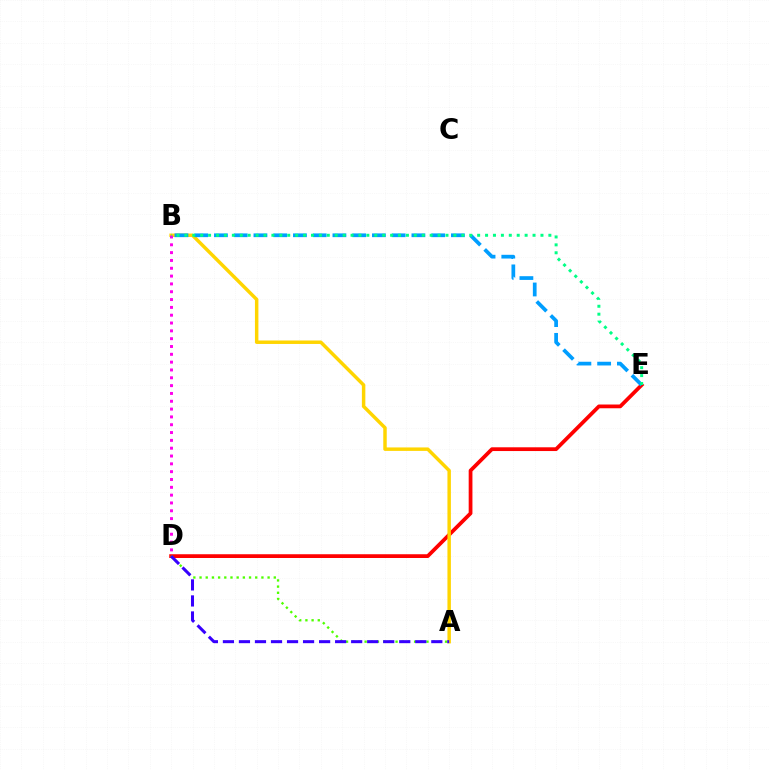{('D', 'E'): [{'color': '#ff0000', 'line_style': 'solid', 'thickness': 2.7}], ('A', 'B'): [{'color': '#ffd500', 'line_style': 'solid', 'thickness': 2.5}], ('B', 'E'): [{'color': '#009eff', 'line_style': 'dashed', 'thickness': 2.68}, {'color': '#00ff86', 'line_style': 'dotted', 'thickness': 2.15}], ('B', 'D'): [{'color': '#ff00ed', 'line_style': 'dotted', 'thickness': 2.13}], ('A', 'D'): [{'color': '#4fff00', 'line_style': 'dotted', 'thickness': 1.68}, {'color': '#3700ff', 'line_style': 'dashed', 'thickness': 2.18}]}